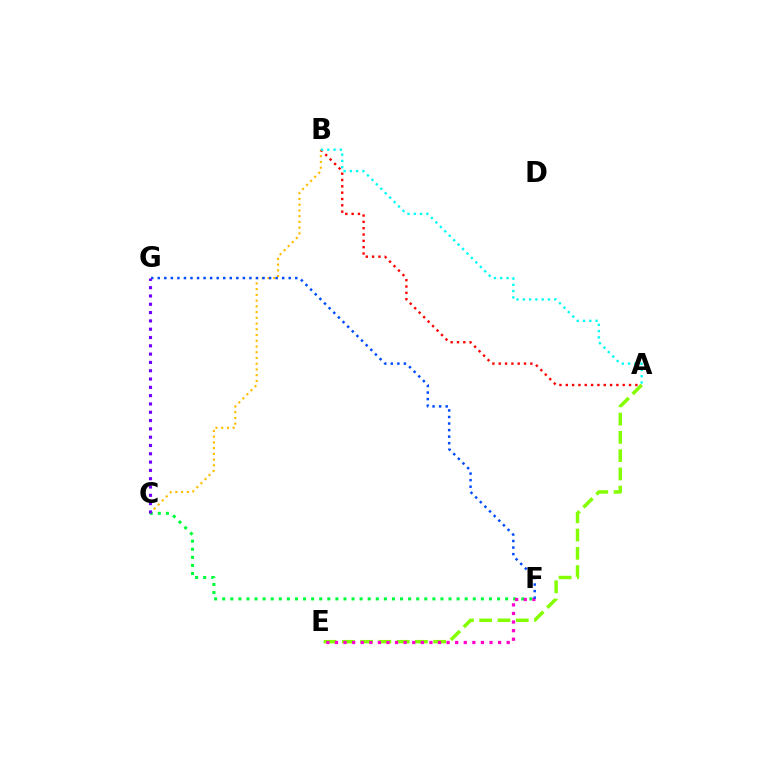{('A', 'E'): [{'color': '#84ff00', 'line_style': 'dashed', 'thickness': 2.48}], ('B', 'C'): [{'color': '#ffbd00', 'line_style': 'dotted', 'thickness': 1.56}], ('C', 'F'): [{'color': '#00ff39', 'line_style': 'dotted', 'thickness': 2.2}], ('E', 'F'): [{'color': '#ff00cf', 'line_style': 'dotted', 'thickness': 2.33}], ('A', 'B'): [{'color': '#ff0000', 'line_style': 'dotted', 'thickness': 1.72}, {'color': '#00fff6', 'line_style': 'dotted', 'thickness': 1.71}], ('F', 'G'): [{'color': '#004bff', 'line_style': 'dotted', 'thickness': 1.78}], ('C', 'G'): [{'color': '#7200ff', 'line_style': 'dotted', 'thickness': 2.26}]}